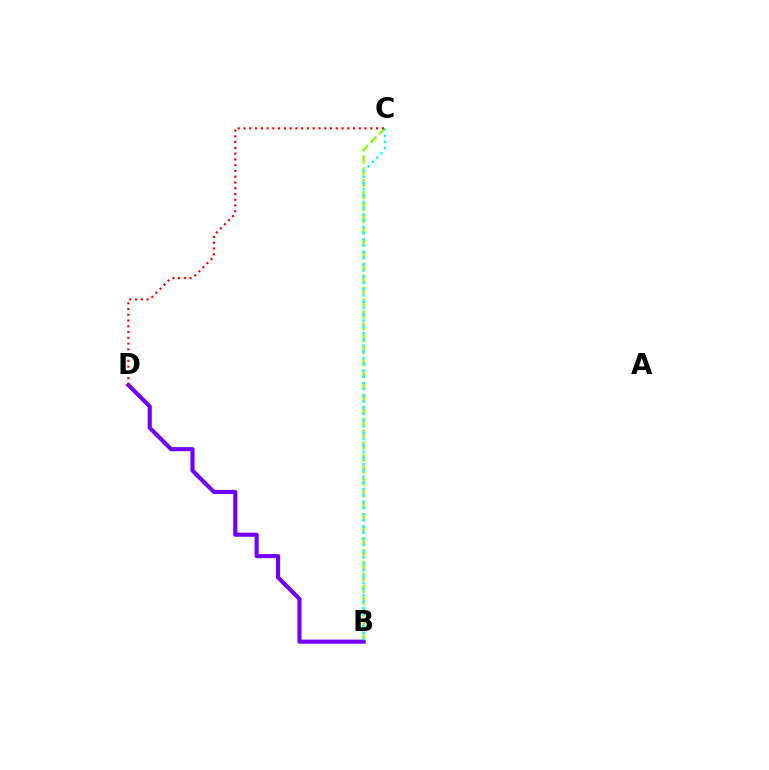{('B', 'C'): [{'color': '#84ff00', 'line_style': 'dashed', 'thickness': 1.62}, {'color': '#00fff6', 'line_style': 'dotted', 'thickness': 1.7}], ('B', 'D'): [{'color': '#7200ff', 'line_style': 'solid', 'thickness': 2.96}], ('C', 'D'): [{'color': '#ff0000', 'line_style': 'dotted', 'thickness': 1.57}]}